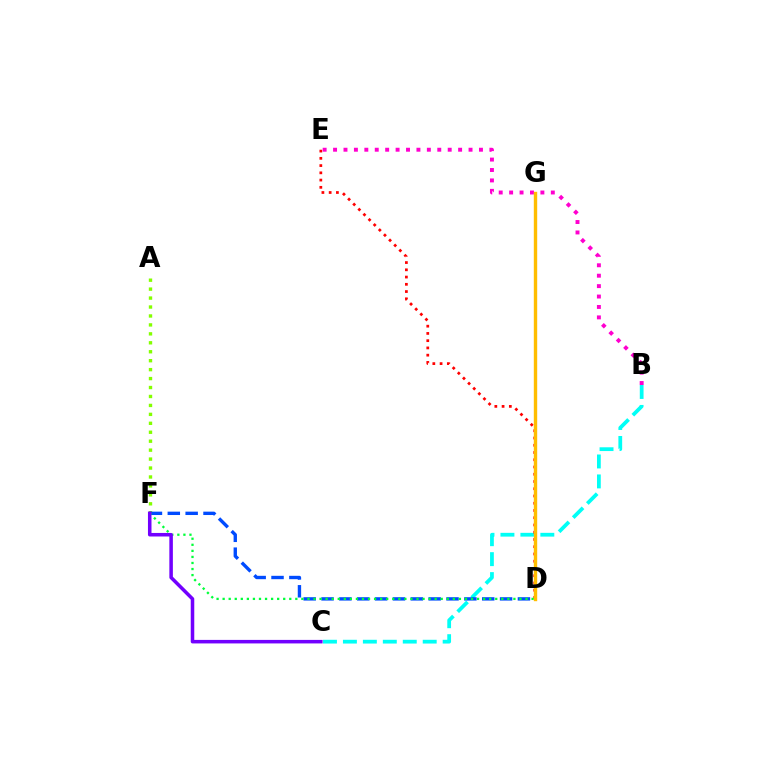{('B', 'C'): [{'color': '#00fff6', 'line_style': 'dashed', 'thickness': 2.71}], ('A', 'F'): [{'color': '#84ff00', 'line_style': 'dotted', 'thickness': 2.43}], ('D', 'F'): [{'color': '#004bff', 'line_style': 'dashed', 'thickness': 2.43}, {'color': '#00ff39', 'line_style': 'dotted', 'thickness': 1.65}], ('D', 'E'): [{'color': '#ff0000', 'line_style': 'dotted', 'thickness': 1.97}], ('B', 'E'): [{'color': '#ff00cf', 'line_style': 'dotted', 'thickness': 2.83}], ('D', 'G'): [{'color': '#ffbd00', 'line_style': 'solid', 'thickness': 2.44}], ('C', 'F'): [{'color': '#7200ff', 'line_style': 'solid', 'thickness': 2.54}]}